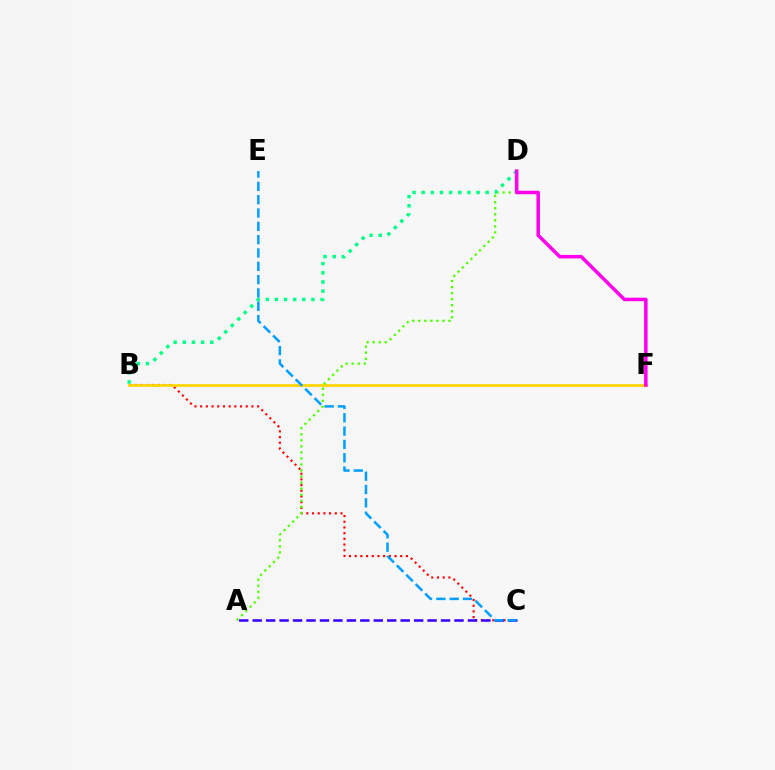{('B', 'C'): [{'color': '#ff0000', 'line_style': 'dotted', 'thickness': 1.55}], ('B', 'F'): [{'color': '#ffd500', 'line_style': 'solid', 'thickness': 1.97}], ('A', 'D'): [{'color': '#4fff00', 'line_style': 'dotted', 'thickness': 1.64}], ('B', 'D'): [{'color': '#00ff86', 'line_style': 'dotted', 'thickness': 2.48}], ('A', 'C'): [{'color': '#3700ff', 'line_style': 'dashed', 'thickness': 1.83}], ('C', 'E'): [{'color': '#009eff', 'line_style': 'dashed', 'thickness': 1.81}], ('D', 'F'): [{'color': '#ff00ed', 'line_style': 'solid', 'thickness': 2.53}]}